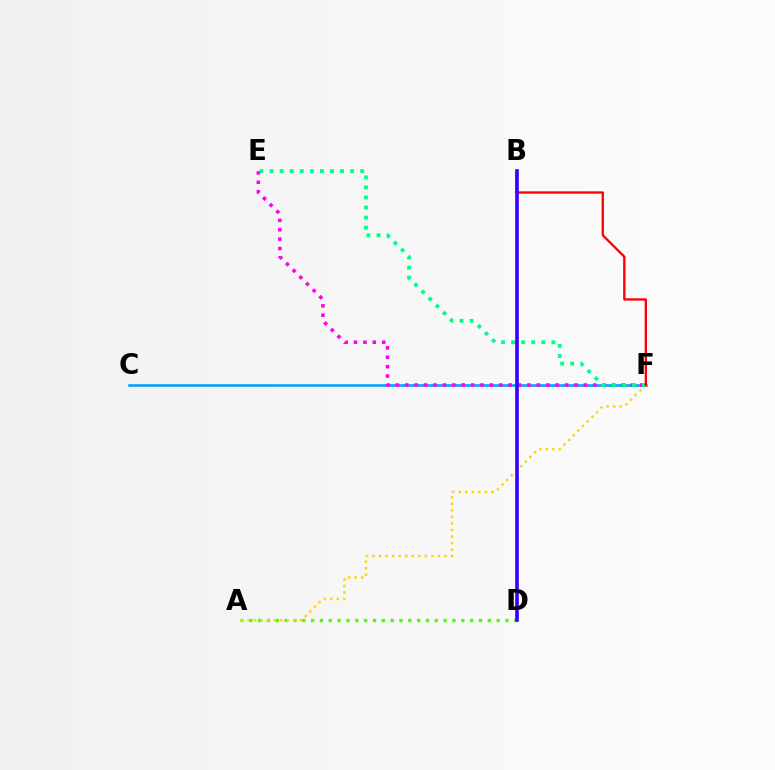{('C', 'F'): [{'color': '#009eff', 'line_style': 'solid', 'thickness': 1.83}], ('A', 'D'): [{'color': '#4fff00', 'line_style': 'dotted', 'thickness': 2.4}], ('A', 'F'): [{'color': '#ffd500', 'line_style': 'dotted', 'thickness': 1.78}], ('E', 'F'): [{'color': '#ff00ed', 'line_style': 'dotted', 'thickness': 2.55}, {'color': '#00ff86', 'line_style': 'dotted', 'thickness': 2.73}], ('B', 'F'): [{'color': '#ff0000', 'line_style': 'solid', 'thickness': 1.68}], ('B', 'D'): [{'color': '#3700ff', 'line_style': 'solid', 'thickness': 2.61}]}